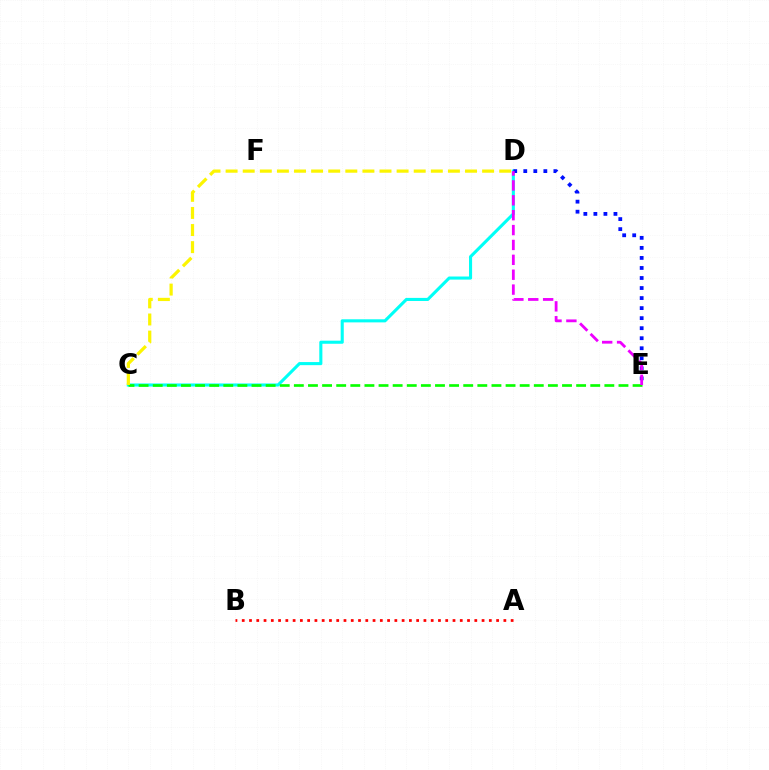{('C', 'D'): [{'color': '#00fff6', 'line_style': 'solid', 'thickness': 2.22}, {'color': '#fcf500', 'line_style': 'dashed', 'thickness': 2.32}], ('C', 'E'): [{'color': '#08ff00', 'line_style': 'dashed', 'thickness': 1.92}], ('D', 'E'): [{'color': '#0010ff', 'line_style': 'dotted', 'thickness': 2.73}, {'color': '#ee00ff', 'line_style': 'dashed', 'thickness': 2.02}], ('A', 'B'): [{'color': '#ff0000', 'line_style': 'dotted', 'thickness': 1.97}]}